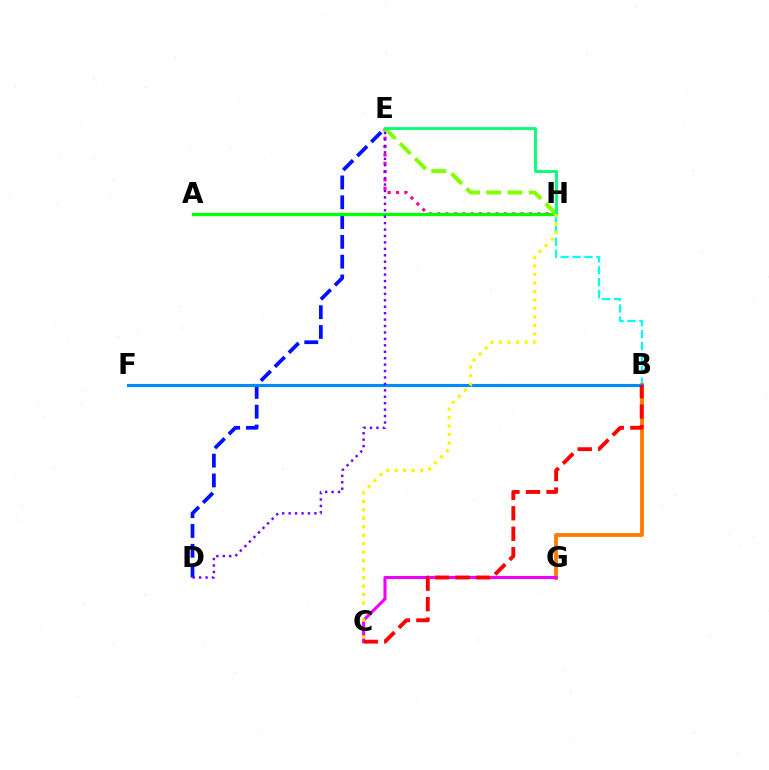{('E', 'H'): [{'color': '#ff0094', 'line_style': 'dotted', 'thickness': 2.27}, {'color': '#84ff00', 'line_style': 'dashed', 'thickness': 2.89}, {'color': '#00ff74', 'line_style': 'solid', 'thickness': 2.03}], ('B', 'H'): [{'color': '#00fff6', 'line_style': 'dashed', 'thickness': 1.61}], ('D', 'E'): [{'color': '#0010ff', 'line_style': 'dashed', 'thickness': 2.69}, {'color': '#7200ff', 'line_style': 'dotted', 'thickness': 1.75}], ('B', 'G'): [{'color': '#ff7c00', 'line_style': 'solid', 'thickness': 2.74}], ('A', 'H'): [{'color': '#08ff00', 'line_style': 'solid', 'thickness': 2.38}], ('C', 'G'): [{'color': '#ee00ff', 'line_style': 'solid', 'thickness': 2.22}], ('B', 'F'): [{'color': '#008cff', 'line_style': 'solid', 'thickness': 2.27}], ('B', 'C'): [{'color': '#ff0000', 'line_style': 'dashed', 'thickness': 2.78}], ('C', 'H'): [{'color': '#fcf500', 'line_style': 'dotted', 'thickness': 2.3}]}